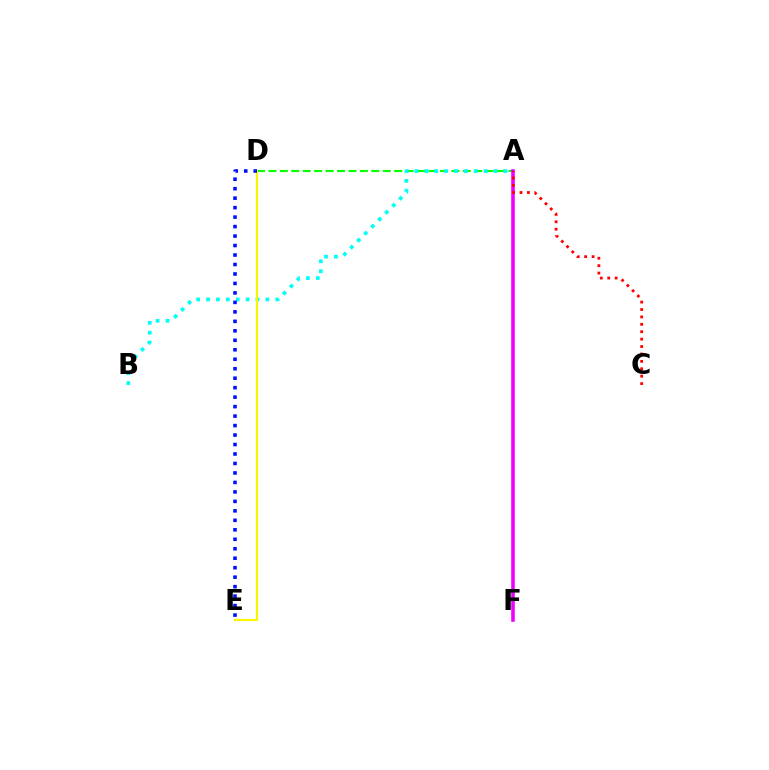{('A', 'D'): [{'color': '#08ff00', 'line_style': 'dashed', 'thickness': 1.55}], ('A', 'B'): [{'color': '#00fff6', 'line_style': 'dotted', 'thickness': 2.69}], ('D', 'E'): [{'color': '#fcf500', 'line_style': 'solid', 'thickness': 1.59}, {'color': '#0010ff', 'line_style': 'dotted', 'thickness': 2.57}], ('A', 'F'): [{'color': '#ee00ff', 'line_style': 'solid', 'thickness': 2.58}], ('A', 'C'): [{'color': '#ff0000', 'line_style': 'dotted', 'thickness': 2.01}]}